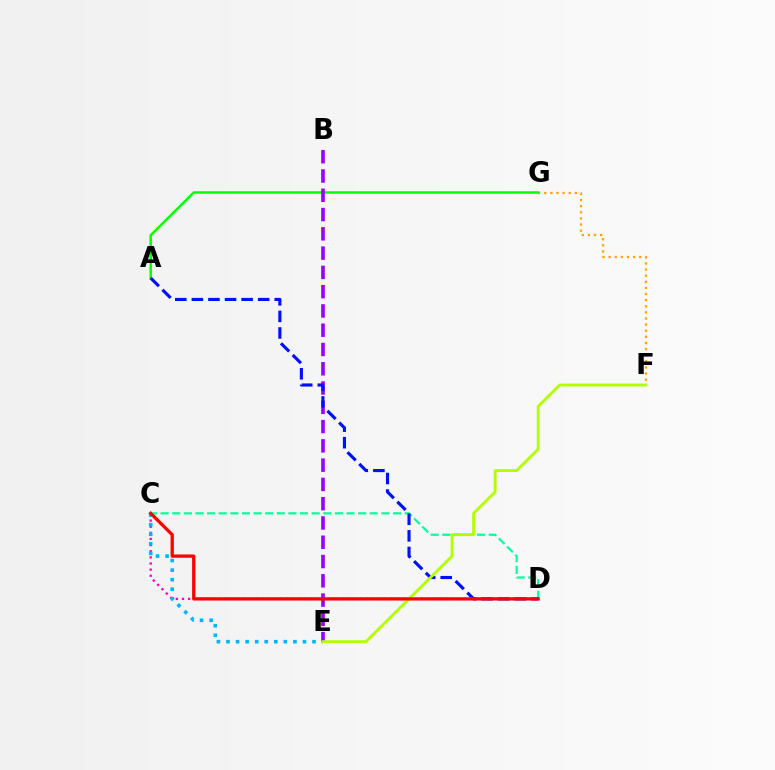{('C', 'D'): [{'color': '#ff00bd', 'line_style': 'dotted', 'thickness': 1.66}, {'color': '#00ff9d', 'line_style': 'dashed', 'thickness': 1.58}, {'color': '#ff0000', 'line_style': 'solid', 'thickness': 2.37}], ('C', 'E'): [{'color': '#00b5ff', 'line_style': 'dotted', 'thickness': 2.6}], ('F', 'G'): [{'color': '#ffa500', 'line_style': 'dotted', 'thickness': 1.66}], ('A', 'G'): [{'color': '#08ff00', 'line_style': 'solid', 'thickness': 1.8}], ('B', 'E'): [{'color': '#9b00ff', 'line_style': 'dashed', 'thickness': 2.62}], ('A', 'D'): [{'color': '#0010ff', 'line_style': 'dashed', 'thickness': 2.25}], ('E', 'F'): [{'color': '#b3ff00', 'line_style': 'solid', 'thickness': 2.08}]}